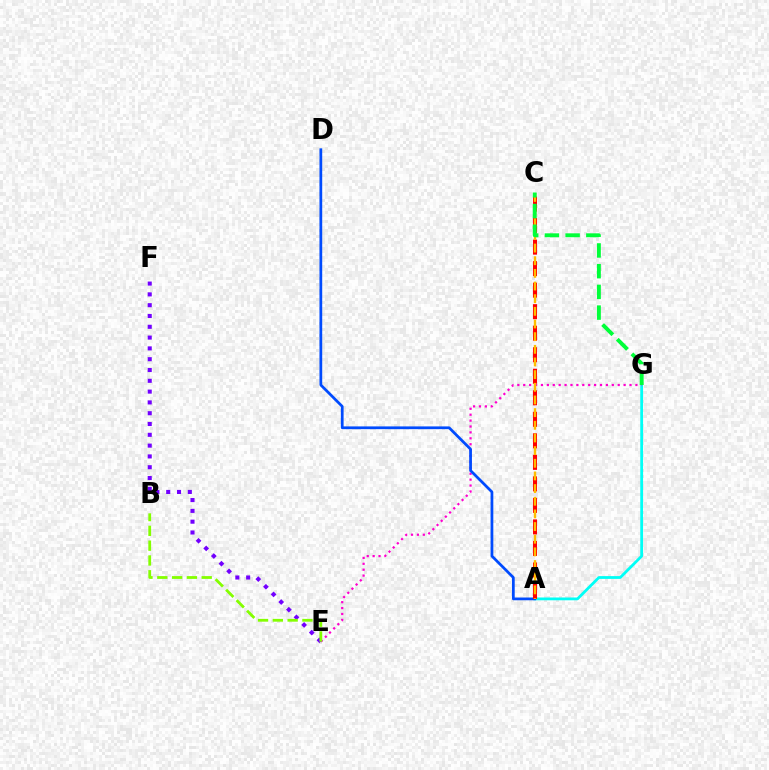{('A', 'G'): [{'color': '#00fff6', 'line_style': 'solid', 'thickness': 2.01}], ('E', 'G'): [{'color': '#ff00cf', 'line_style': 'dotted', 'thickness': 1.6}], ('A', 'D'): [{'color': '#004bff', 'line_style': 'solid', 'thickness': 1.98}], ('A', 'C'): [{'color': '#ff0000', 'line_style': 'dashed', 'thickness': 2.92}, {'color': '#ffbd00', 'line_style': 'dashed', 'thickness': 1.72}], ('E', 'F'): [{'color': '#7200ff', 'line_style': 'dotted', 'thickness': 2.94}], ('B', 'E'): [{'color': '#84ff00', 'line_style': 'dashed', 'thickness': 2.01}], ('C', 'G'): [{'color': '#00ff39', 'line_style': 'dashed', 'thickness': 2.81}]}